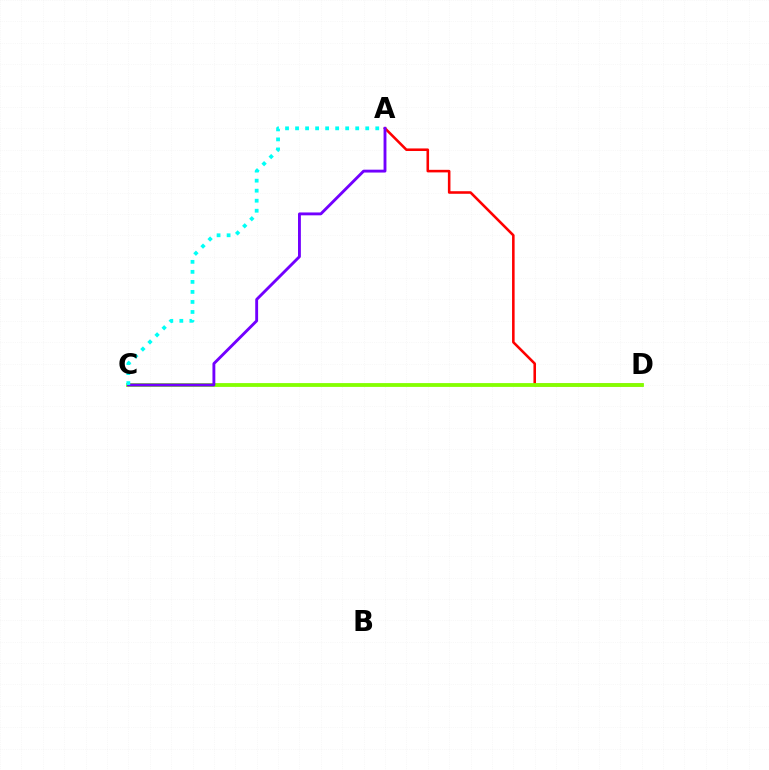{('A', 'D'): [{'color': '#ff0000', 'line_style': 'solid', 'thickness': 1.85}], ('C', 'D'): [{'color': '#84ff00', 'line_style': 'solid', 'thickness': 2.74}], ('A', 'C'): [{'color': '#7200ff', 'line_style': 'solid', 'thickness': 2.07}, {'color': '#00fff6', 'line_style': 'dotted', 'thickness': 2.72}]}